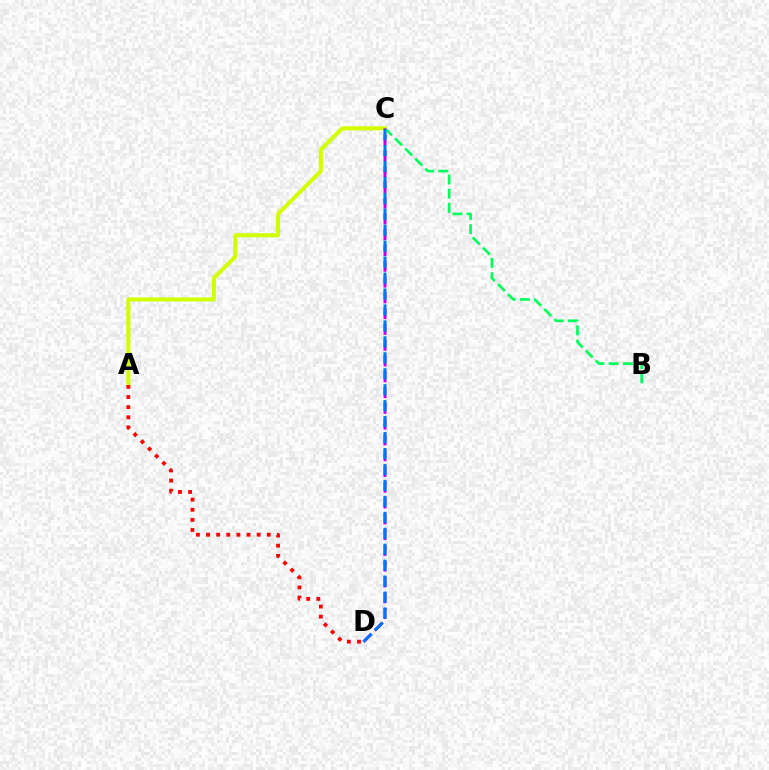{('B', 'C'): [{'color': '#00ff5c', 'line_style': 'dashed', 'thickness': 1.93}], ('A', 'C'): [{'color': '#d1ff00', 'line_style': 'solid', 'thickness': 2.92}], ('C', 'D'): [{'color': '#b900ff', 'line_style': 'dashed', 'thickness': 2.14}, {'color': '#0074ff', 'line_style': 'dashed', 'thickness': 2.17}], ('A', 'D'): [{'color': '#ff0000', 'line_style': 'dotted', 'thickness': 2.75}]}